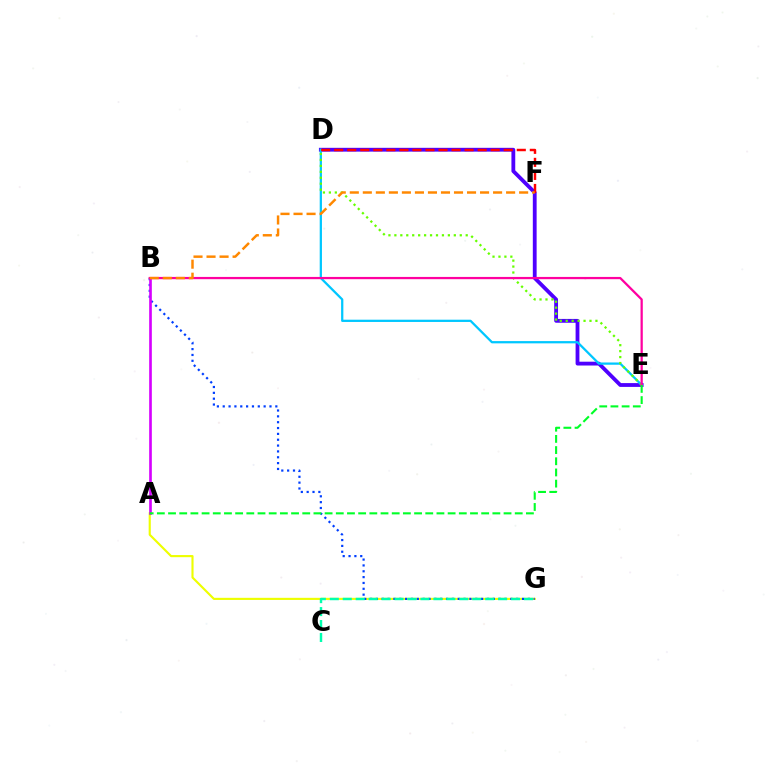{('A', 'G'): [{'color': '#eeff00', 'line_style': 'solid', 'thickness': 1.54}], ('D', 'E'): [{'color': '#4f00ff', 'line_style': 'solid', 'thickness': 2.75}, {'color': '#00c7ff', 'line_style': 'solid', 'thickness': 1.63}, {'color': '#66ff00', 'line_style': 'dotted', 'thickness': 1.62}], ('B', 'G'): [{'color': '#003fff', 'line_style': 'dotted', 'thickness': 1.59}], ('A', 'B'): [{'color': '#d600ff', 'line_style': 'solid', 'thickness': 1.91}], ('C', 'G'): [{'color': '#00ffaf', 'line_style': 'dashed', 'thickness': 1.76}], ('B', 'E'): [{'color': '#ff00a0', 'line_style': 'solid', 'thickness': 1.62}], ('A', 'E'): [{'color': '#00ff27', 'line_style': 'dashed', 'thickness': 1.52}], ('D', 'F'): [{'color': '#ff0000', 'line_style': 'dashed', 'thickness': 1.77}], ('B', 'F'): [{'color': '#ff8800', 'line_style': 'dashed', 'thickness': 1.77}]}